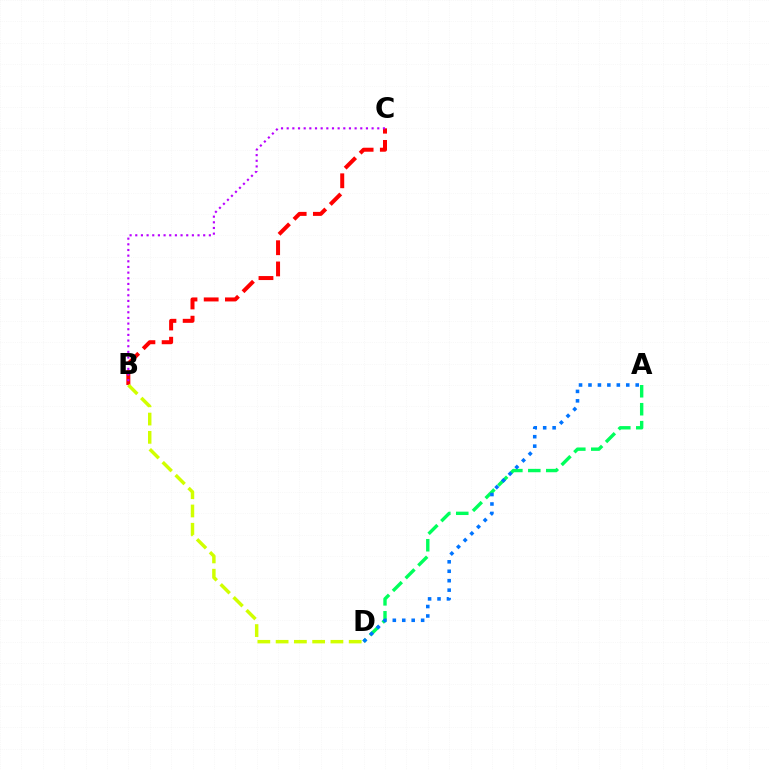{('B', 'C'): [{'color': '#ff0000', 'line_style': 'dashed', 'thickness': 2.88}, {'color': '#b900ff', 'line_style': 'dotted', 'thickness': 1.54}], ('A', 'D'): [{'color': '#00ff5c', 'line_style': 'dashed', 'thickness': 2.44}, {'color': '#0074ff', 'line_style': 'dotted', 'thickness': 2.57}], ('B', 'D'): [{'color': '#d1ff00', 'line_style': 'dashed', 'thickness': 2.48}]}